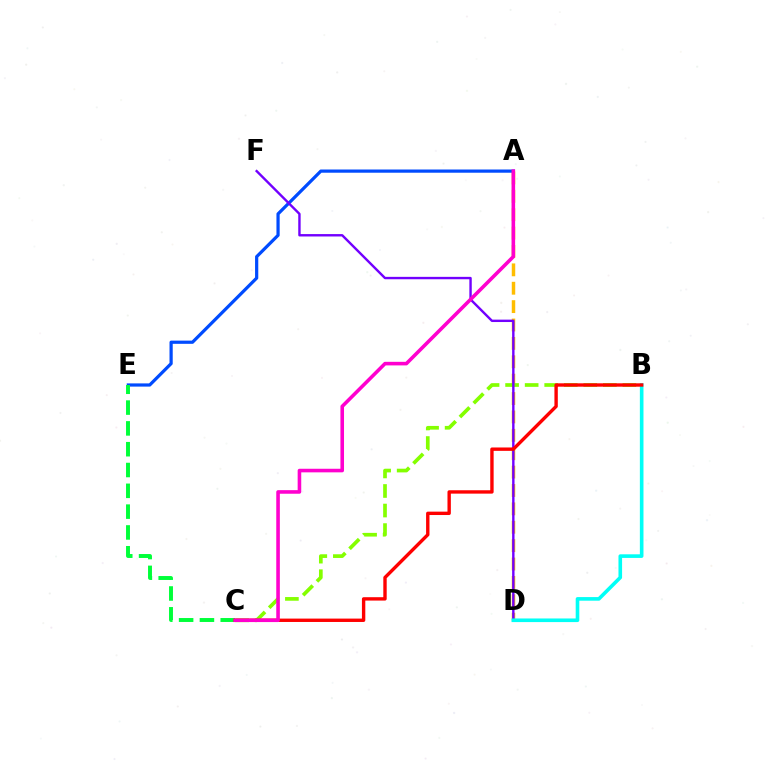{('A', 'D'): [{'color': '#ffbd00', 'line_style': 'dashed', 'thickness': 2.5}], ('B', 'C'): [{'color': '#84ff00', 'line_style': 'dashed', 'thickness': 2.66}, {'color': '#ff0000', 'line_style': 'solid', 'thickness': 2.43}], ('A', 'E'): [{'color': '#004bff', 'line_style': 'solid', 'thickness': 2.31}], ('D', 'F'): [{'color': '#7200ff', 'line_style': 'solid', 'thickness': 1.73}], ('B', 'D'): [{'color': '#00fff6', 'line_style': 'solid', 'thickness': 2.6}], ('C', 'E'): [{'color': '#00ff39', 'line_style': 'dashed', 'thickness': 2.83}], ('A', 'C'): [{'color': '#ff00cf', 'line_style': 'solid', 'thickness': 2.58}]}